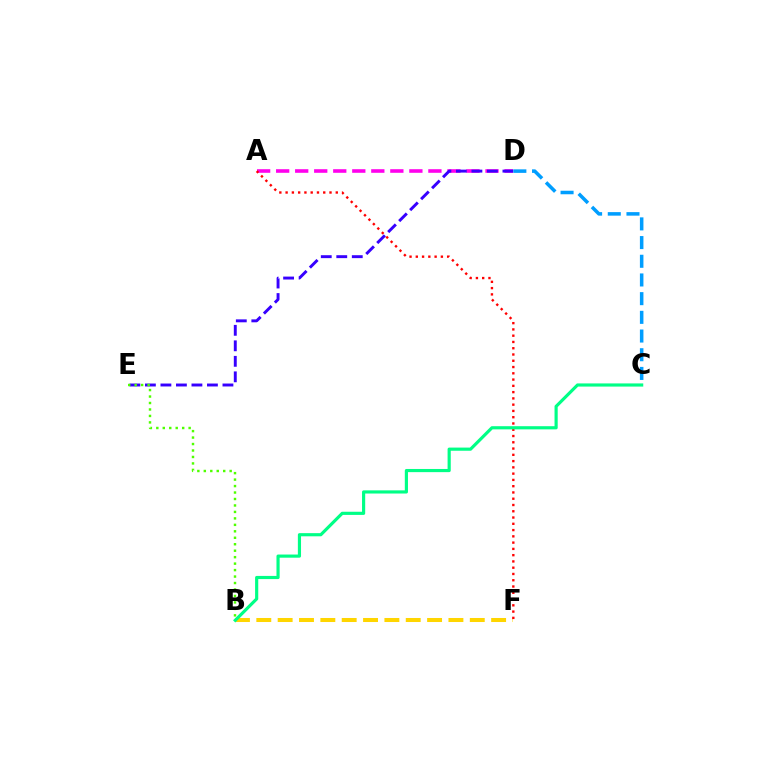{('B', 'F'): [{'color': '#ffd500', 'line_style': 'dashed', 'thickness': 2.9}], ('A', 'D'): [{'color': '#ff00ed', 'line_style': 'dashed', 'thickness': 2.59}], ('D', 'E'): [{'color': '#3700ff', 'line_style': 'dashed', 'thickness': 2.11}], ('C', 'D'): [{'color': '#009eff', 'line_style': 'dashed', 'thickness': 2.54}], ('A', 'F'): [{'color': '#ff0000', 'line_style': 'dotted', 'thickness': 1.7}], ('B', 'E'): [{'color': '#4fff00', 'line_style': 'dotted', 'thickness': 1.76}], ('B', 'C'): [{'color': '#00ff86', 'line_style': 'solid', 'thickness': 2.28}]}